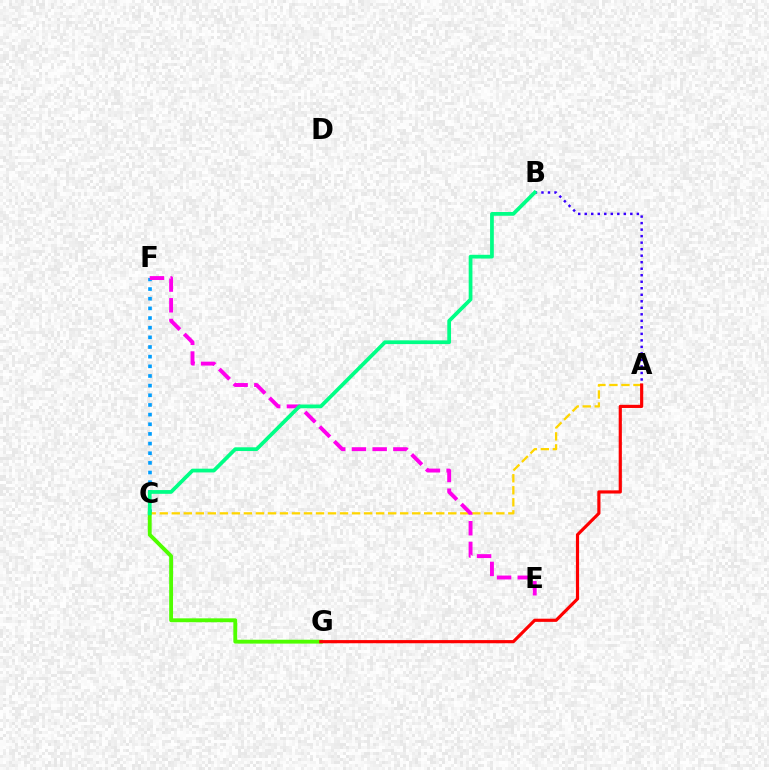{('C', 'F'): [{'color': '#009eff', 'line_style': 'dotted', 'thickness': 2.62}], ('A', 'B'): [{'color': '#3700ff', 'line_style': 'dotted', 'thickness': 1.77}], ('A', 'C'): [{'color': '#ffd500', 'line_style': 'dashed', 'thickness': 1.63}], ('C', 'G'): [{'color': '#4fff00', 'line_style': 'solid', 'thickness': 2.79}], ('A', 'G'): [{'color': '#ff0000', 'line_style': 'solid', 'thickness': 2.28}], ('E', 'F'): [{'color': '#ff00ed', 'line_style': 'dashed', 'thickness': 2.81}], ('B', 'C'): [{'color': '#00ff86', 'line_style': 'solid', 'thickness': 2.7}]}